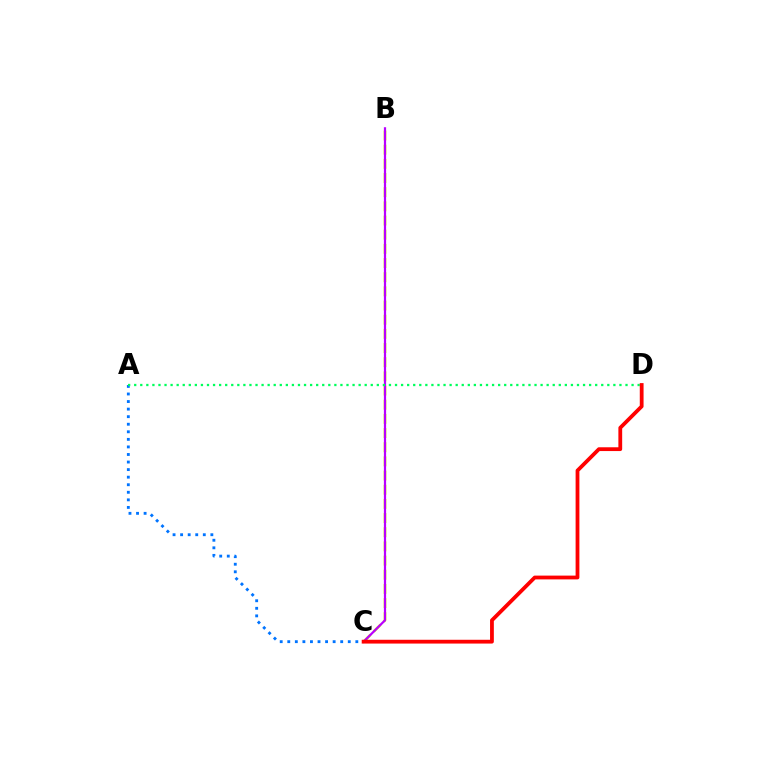{('A', 'C'): [{'color': '#0074ff', 'line_style': 'dotted', 'thickness': 2.05}], ('B', 'C'): [{'color': '#d1ff00', 'line_style': 'dashed', 'thickness': 1.92}, {'color': '#b900ff', 'line_style': 'solid', 'thickness': 1.6}], ('A', 'D'): [{'color': '#00ff5c', 'line_style': 'dotted', 'thickness': 1.65}], ('C', 'D'): [{'color': '#ff0000', 'line_style': 'solid', 'thickness': 2.73}]}